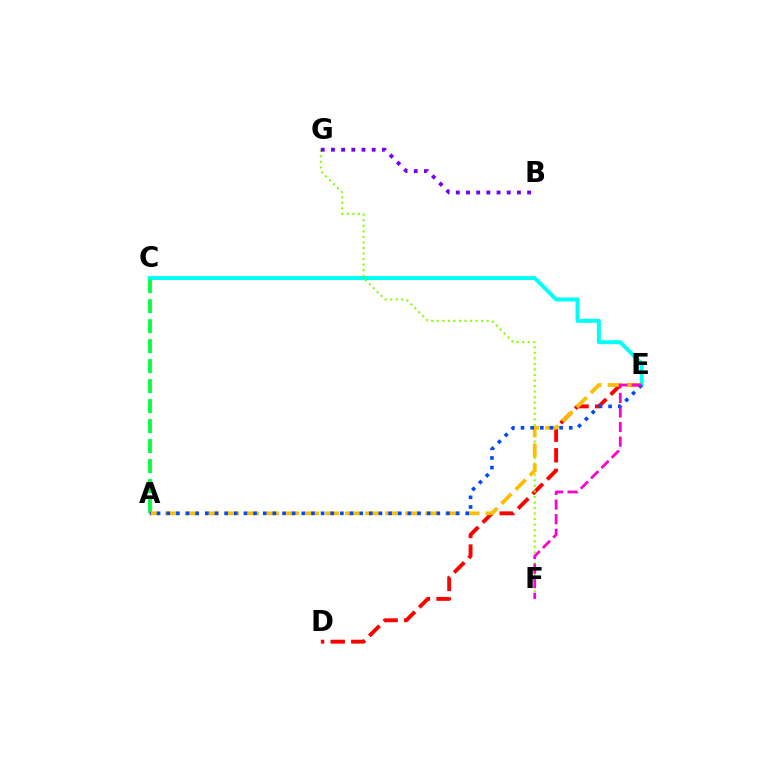{('D', 'E'): [{'color': '#ff0000', 'line_style': 'dashed', 'thickness': 2.8}], ('C', 'E'): [{'color': '#00fff6', 'line_style': 'solid', 'thickness': 2.85}], ('F', 'G'): [{'color': '#84ff00', 'line_style': 'dotted', 'thickness': 1.51}], ('A', 'C'): [{'color': '#00ff39', 'line_style': 'dashed', 'thickness': 2.71}], ('A', 'E'): [{'color': '#ffbd00', 'line_style': 'dashed', 'thickness': 2.72}, {'color': '#004bff', 'line_style': 'dotted', 'thickness': 2.62}], ('E', 'F'): [{'color': '#ff00cf', 'line_style': 'dashed', 'thickness': 1.98}], ('B', 'G'): [{'color': '#7200ff', 'line_style': 'dotted', 'thickness': 2.77}]}